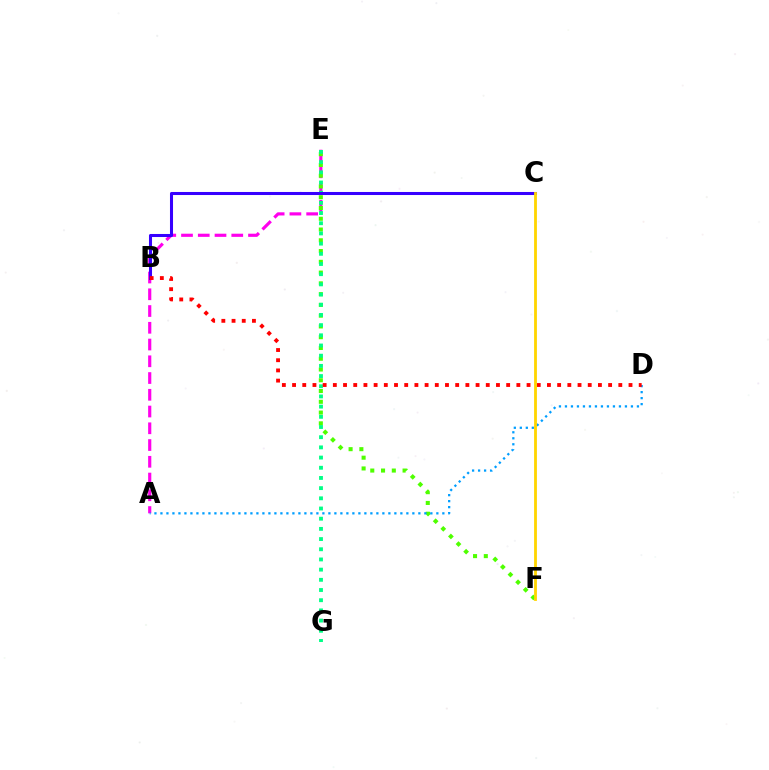{('A', 'E'): [{'color': '#ff00ed', 'line_style': 'dashed', 'thickness': 2.28}], ('E', 'F'): [{'color': '#4fff00', 'line_style': 'dotted', 'thickness': 2.93}], ('E', 'G'): [{'color': '#00ff86', 'line_style': 'dotted', 'thickness': 2.77}], ('B', 'C'): [{'color': '#3700ff', 'line_style': 'solid', 'thickness': 2.19}], ('A', 'D'): [{'color': '#009eff', 'line_style': 'dotted', 'thickness': 1.63}], ('B', 'D'): [{'color': '#ff0000', 'line_style': 'dotted', 'thickness': 2.77}], ('C', 'F'): [{'color': '#ffd500', 'line_style': 'solid', 'thickness': 2.02}]}